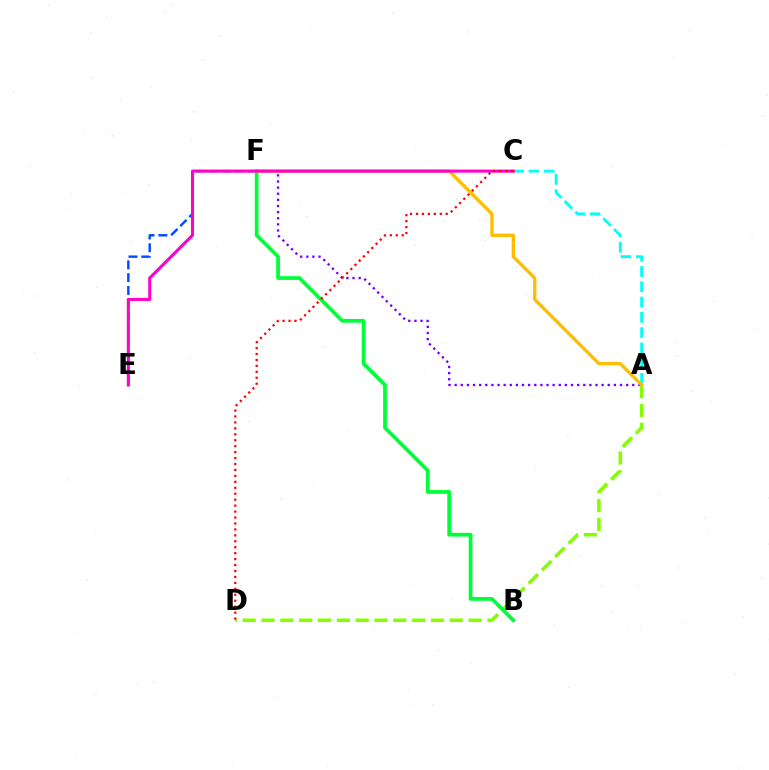{('E', 'F'): [{'color': '#004bff', 'line_style': 'dashed', 'thickness': 1.74}], ('A', 'D'): [{'color': '#84ff00', 'line_style': 'dashed', 'thickness': 2.56}], ('A', 'C'): [{'color': '#00fff6', 'line_style': 'dashed', 'thickness': 2.07}], ('B', 'F'): [{'color': '#00ff39', 'line_style': 'solid', 'thickness': 2.7}], ('A', 'F'): [{'color': '#7200ff', 'line_style': 'dotted', 'thickness': 1.66}, {'color': '#ffbd00', 'line_style': 'solid', 'thickness': 2.38}], ('C', 'E'): [{'color': '#ff00cf', 'line_style': 'solid', 'thickness': 2.2}], ('C', 'D'): [{'color': '#ff0000', 'line_style': 'dotted', 'thickness': 1.62}]}